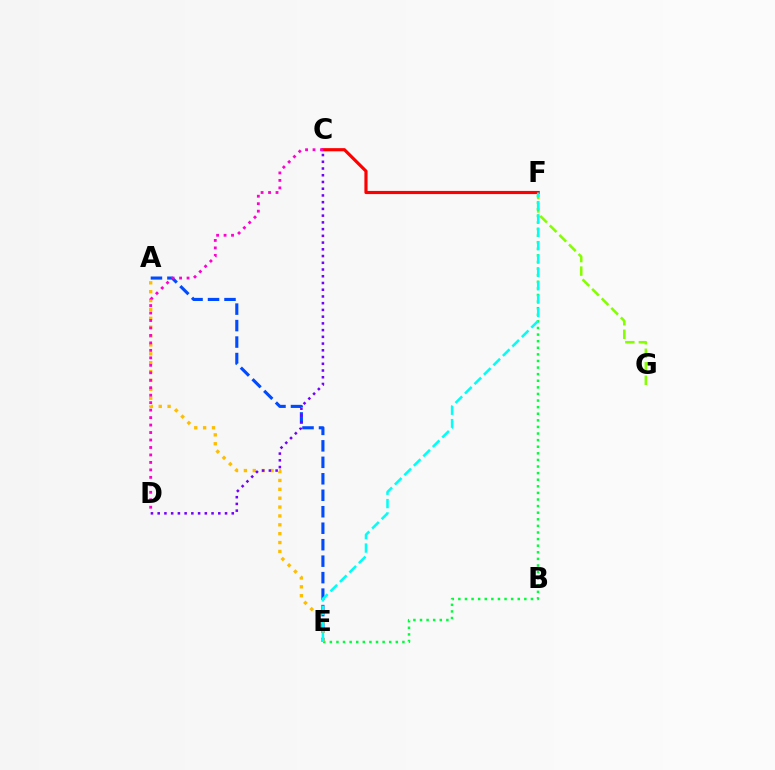{('A', 'E'): [{'color': '#004bff', 'line_style': 'dashed', 'thickness': 2.24}, {'color': '#ffbd00', 'line_style': 'dotted', 'thickness': 2.41}], ('F', 'G'): [{'color': '#84ff00', 'line_style': 'dashed', 'thickness': 1.84}], ('E', 'F'): [{'color': '#00ff39', 'line_style': 'dotted', 'thickness': 1.79}, {'color': '#00fff6', 'line_style': 'dashed', 'thickness': 1.81}], ('C', 'F'): [{'color': '#ff0000', 'line_style': 'solid', 'thickness': 2.27}], ('C', 'D'): [{'color': '#7200ff', 'line_style': 'dotted', 'thickness': 1.83}, {'color': '#ff00cf', 'line_style': 'dotted', 'thickness': 2.03}]}